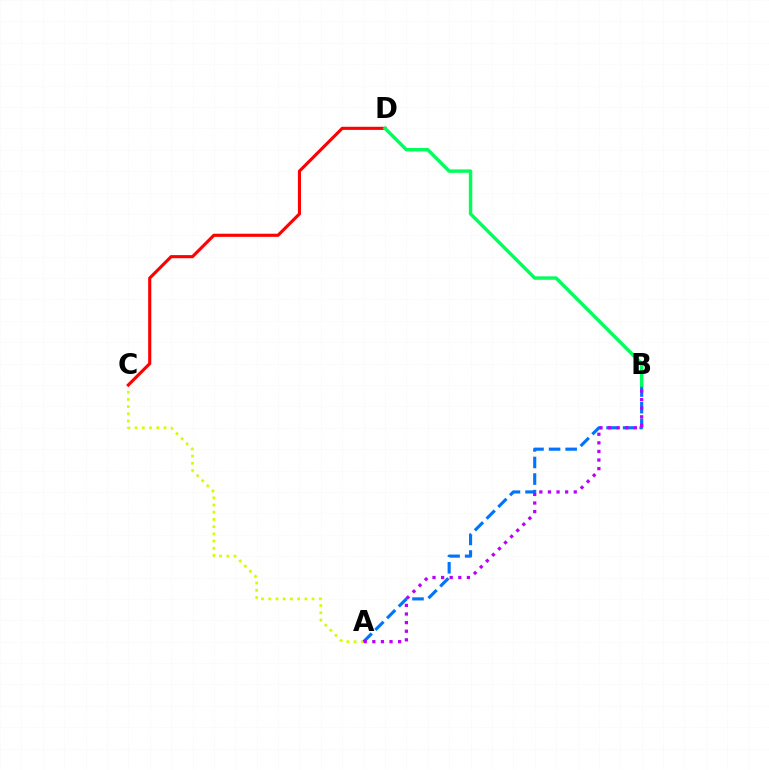{('A', 'C'): [{'color': '#d1ff00', 'line_style': 'dotted', 'thickness': 1.96}], ('C', 'D'): [{'color': '#ff0000', 'line_style': 'solid', 'thickness': 2.24}], ('A', 'B'): [{'color': '#0074ff', 'line_style': 'dashed', 'thickness': 2.25}, {'color': '#b900ff', 'line_style': 'dotted', 'thickness': 2.34}], ('B', 'D'): [{'color': '#00ff5c', 'line_style': 'solid', 'thickness': 2.46}]}